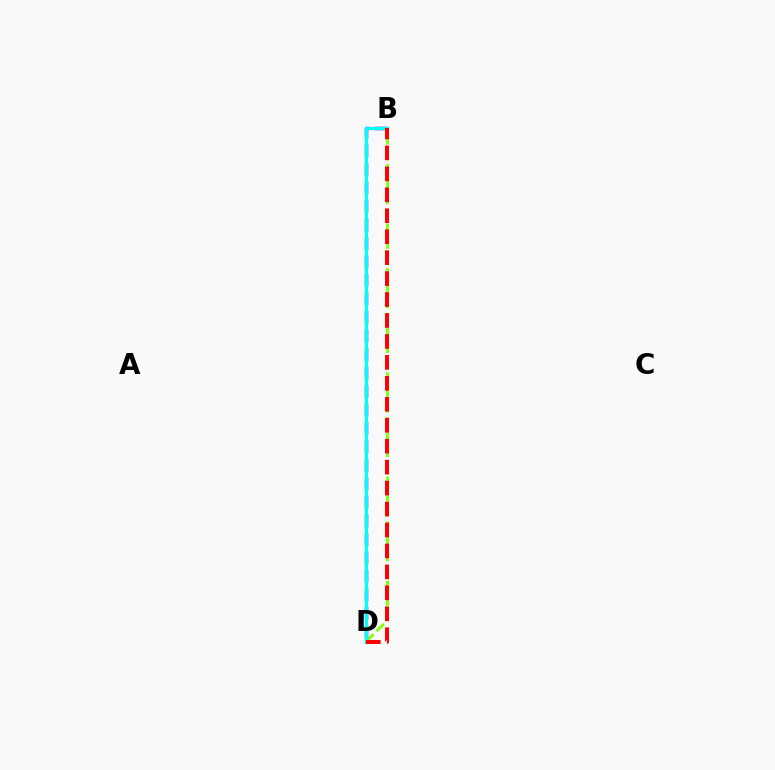{('B', 'D'): [{'color': '#84ff00', 'line_style': 'dashed', 'thickness': 2.02}, {'color': '#7200ff', 'line_style': 'dashed', 'thickness': 2.51}, {'color': '#00fff6', 'line_style': 'solid', 'thickness': 2.28}, {'color': '#ff0000', 'line_style': 'dashed', 'thickness': 2.85}]}